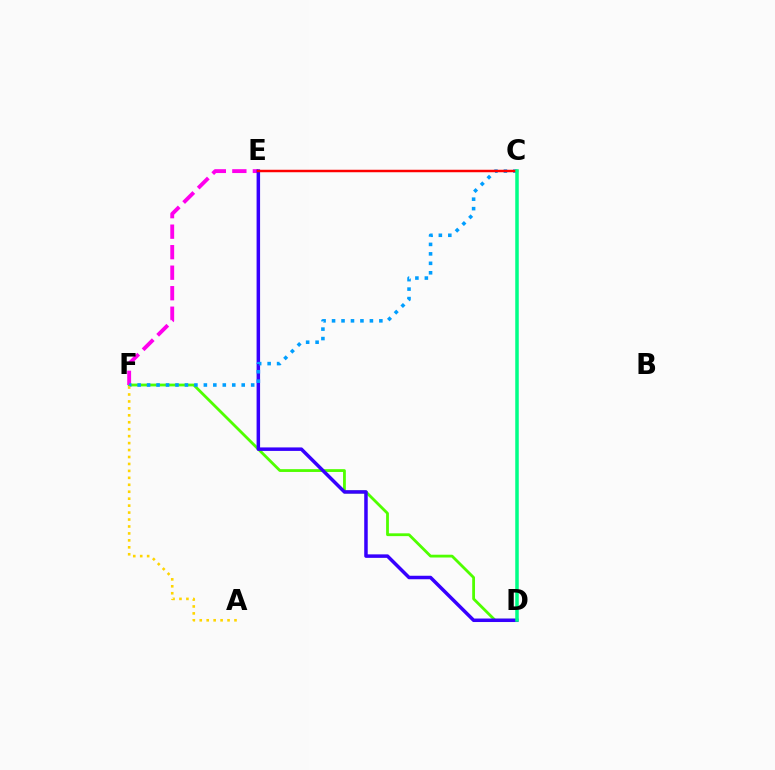{('D', 'F'): [{'color': '#4fff00', 'line_style': 'solid', 'thickness': 2.02}], ('E', 'F'): [{'color': '#ff00ed', 'line_style': 'dashed', 'thickness': 2.79}], ('D', 'E'): [{'color': '#3700ff', 'line_style': 'solid', 'thickness': 2.52}], ('C', 'F'): [{'color': '#009eff', 'line_style': 'dotted', 'thickness': 2.57}], ('C', 'E'): [{'color': '#ff0000', 'line_style': 'solid', 'thickness': 1.78}], ('A', 'F'): [{'color': '#ffd500', 'line_style': 'dotted', 'thickness': 1.89}], ('C', 'D'): [{'color': '#00ff86', 'line_style': 'solid', 'thickness': 2.53}]}